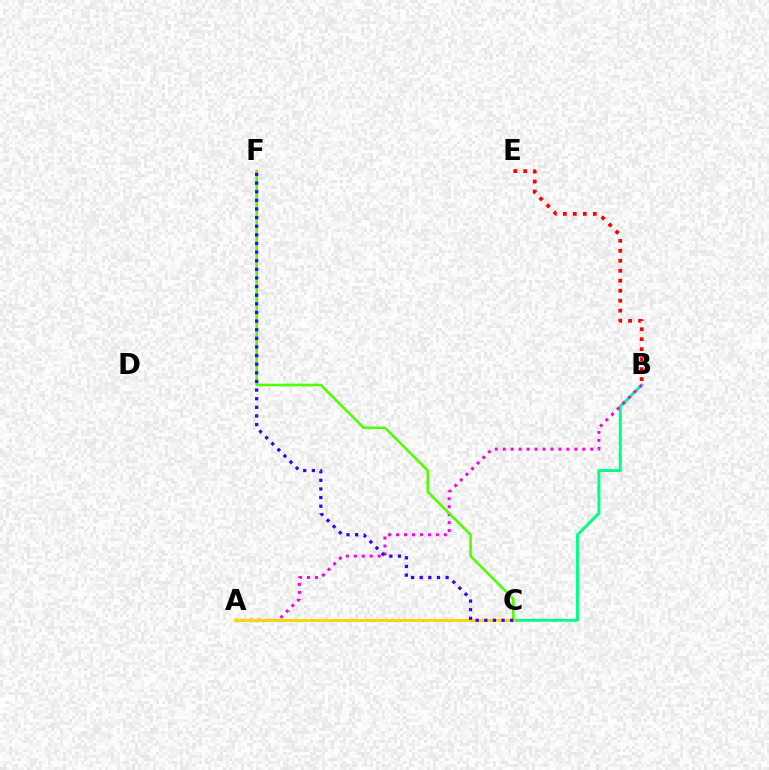{('B', 'C'): [{'color': '#00ff86', 'line_style': 'solid', 'thickness': 2.1}], ('B', 'E'): [{'color': '#ff0000', 'line_style': 'dotted', 'thickness': 2.71}], ('A', 'B'): [{'color': '#ff00ed', 'line_style': 'dotted', 'thickness': 2.16}], ('C', 'F'): [{'color': '#4fff00', 'line_style': 'solid', 'thickness': 1.87}, {'color': '#3700ff', 'line_style': 'dotted', 'thickness': 2.34}], ('A', 'C'): [{'color': '#009eff', 'line_style': 'dotted', 'thickness': 1.87}, {'color': '#ffd500', 'line_style': 'solid', 'thickness': 2.09}]}